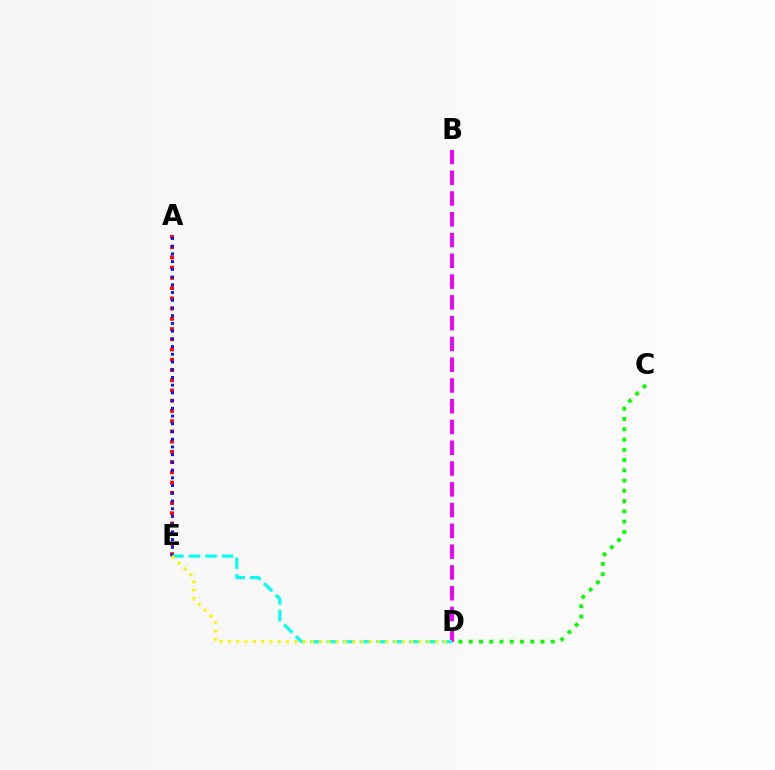{('B', 'D'): [{'color': '#ee00ff', 'line_style': 'dashed', 'thickness': 2.82}], ('C', 'D'): [{'color': '#08ff00', 'line_style': 'dotted', 'thickness': 2.79}], ('A', 'E'): [{'color': '#ff0000', 'line_style': 'dotted', 'thickness': 2.78}, {'color': '#0010ff', 'line_style': 'dotted', 'thickness': 2.1}], ('D', 'E'): [{'color': '#00fff6', 'line_style': 'dashed', 'thickness': 2.24}, {'color': '#fcf500', 'line_style': 'dotted', 'thickness': 2.25}]}